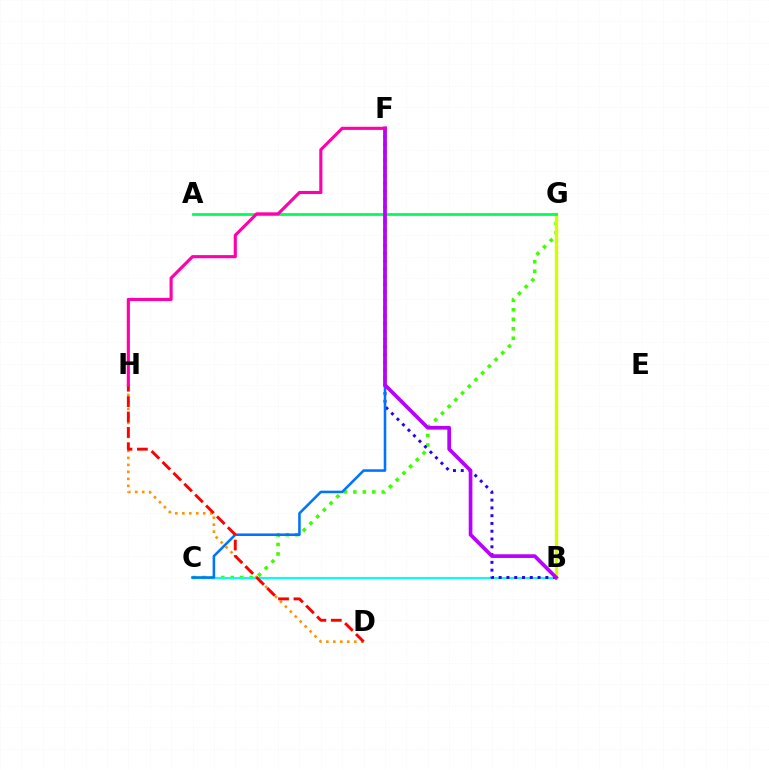{('D', 'H'): [{'color': '#ff9400', 'line_style': 'dotted', 'thickness': 1.9}, {'color': '#ff0000', 'line_style': 'dashed', 'thickness': 2.09}], ('C', 'G'): [{'color': '#3dff00', 'line_style': 'dotted', 'thickness': 2.58}], ('B', 'C'): [{'color': '#00fff6', 'line_style': 'solid', 'thickness': 1.52}], ('B', 'F'): [{'color': '#2500ff', 'line_style': 'dotted', 'thickness': 2.11}, {'color': '#b900ff', 'line_style': 'solid', 'thickness': 2.65}], ('B', 'G'): [{'color': '#d1ff00', 'line_style': 'solid', 'thickness': 2.42}], ('C', 'F'): [{'color': '#0074ff', 'line_style': 'solid', 'thickness': 1.85}], ('A', 'G'): [{'color': '#00ff5c', 'line_style': 'solid', 'thickness': 2.01}], ('F', 'H'): [{'color': '#ff00ac', 'line_style': 'solid', 'thickness': 2.25}]}